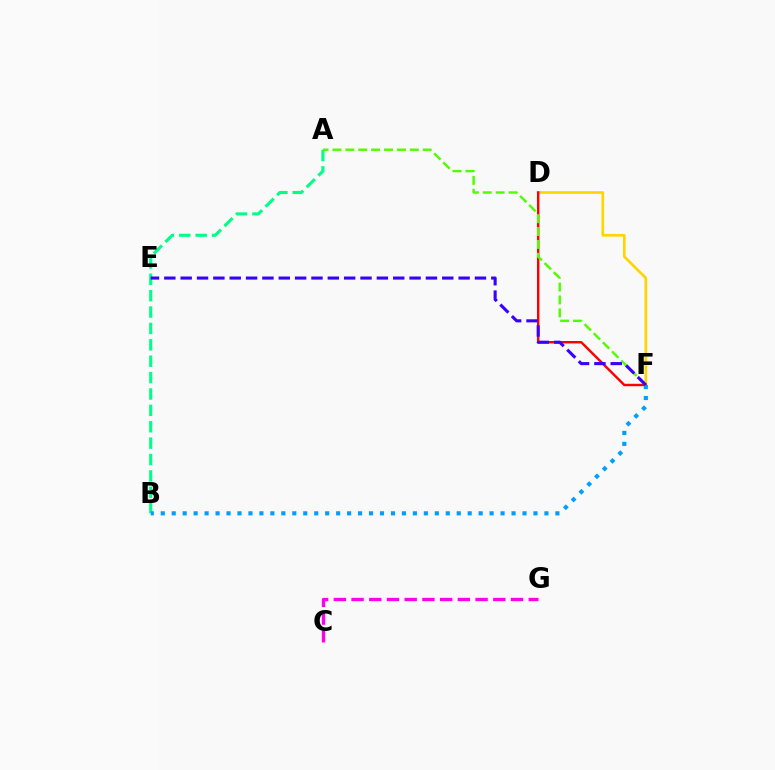{('C', 'G'): [{'color': '#ff00ed', 'line_style': 'dashed', 'thickness': 2.41}], ('A', 'B'): [{'color': '#00ff86', 'line_style': 'dashed', 'thickness': 2.23}], ('D', 'F'): [{'color': '#ffd500', 'line_style': 'solid', 'thickness': 1.92}, {'color': '#ff0000', 'line_style': 'solid', 'thickness': 1.76}], ('A', 'F'): [{'color': '#4fff00', 'line_style': 'dashed', 'thickness': 1.75}], ('B', 'F'): [{'color': '#009eff', 'line_style': 'dotted', 'thickness': 2.98}], ('E', 'F'): [{'color': '#3700ff', 'line_style': 'dashed', 'thickness': 2.22}]}